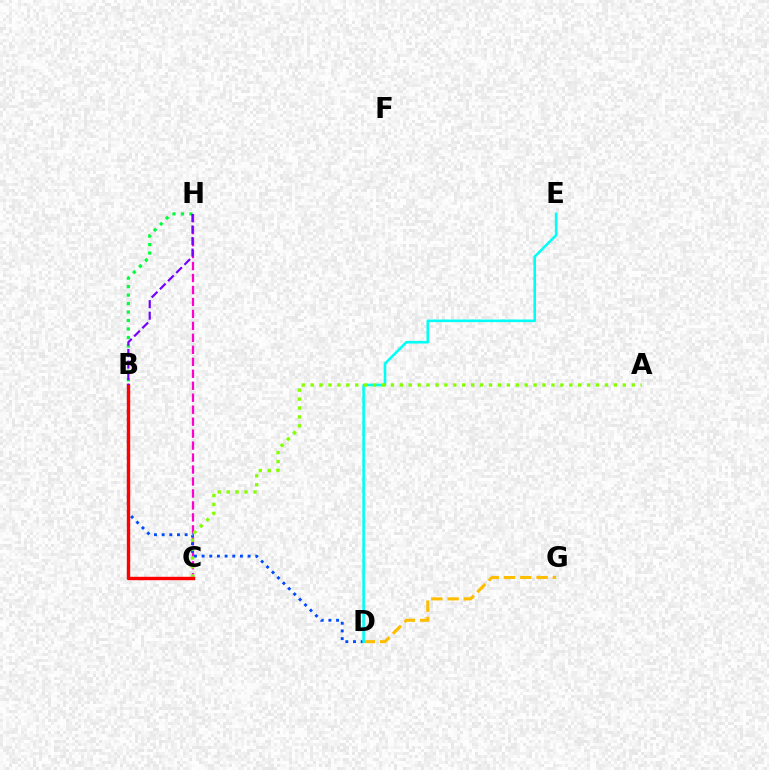{('C', 'H'): [{'color': '#ff00cf', 'line_style': 'dashed', 'thickness': 1.63}], ('B', 'D'): [{'color': '#004bff', 'line_style': 'dotted', 'thickness': 2.08}], ('D', 'G'): [{'color': '#ffbd00', 'line_style': 'dashed', 'thickness': 2.21}], ('D', 'E'): [{'color': '#00fff6', 'line_style': 'solid', 'thickness': 1.86}], ('A', 'C'): [{'color': '#84ff00', 'line_style': 'dotted', 'thickness': 2.42}], ('B', 'C'): [{'color': '#ff0000', 'line_style': 'solid', 'thickness': 2.44}], ('B', 'H'): [{'color': '#00ff39', 'line_style': 'dotted', 'thickness': 2.3}, {'color': '#7200ff', 'line_style': 'dashed', 'thickness': 1.57}]}